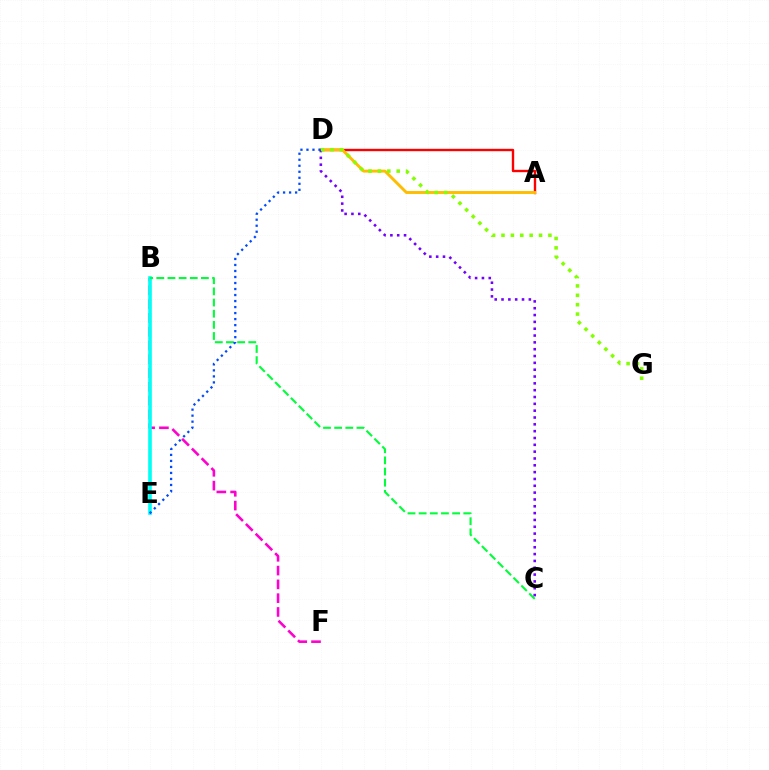{('B', 'F'): [{'color': '#ff00cf', 'line_style': 'dashed', 'thickness': 1.87}], ('A', 'D'): [{'color': '#ff0000', 'line_style': 'solid', 'thickness': 1.71}, {'color': '#ffbd00', 'line_style': 'solid', 'thickness': 2.1}], ('B', 'E'): [{'color': '#00fff6', 'line_style': 'solid', 'thickness': 2.61}], ('B', 'C'): [{'color': '#00ff39', 'line_style': 'dashed', 'thickness': 1.52}], ('C', 'D'): [{'color': '#7200ff', 'line_style': 'dotted', 'thickness': 1.86}], ('D', 'G'): [{'color': '#84ff00', 'line_style': 'dotted', 'thickness': 2.55}], ('D', 'E'): [{'color': '#004bff', 'line_style': 'dotted', 'thickness': 1.63}]}